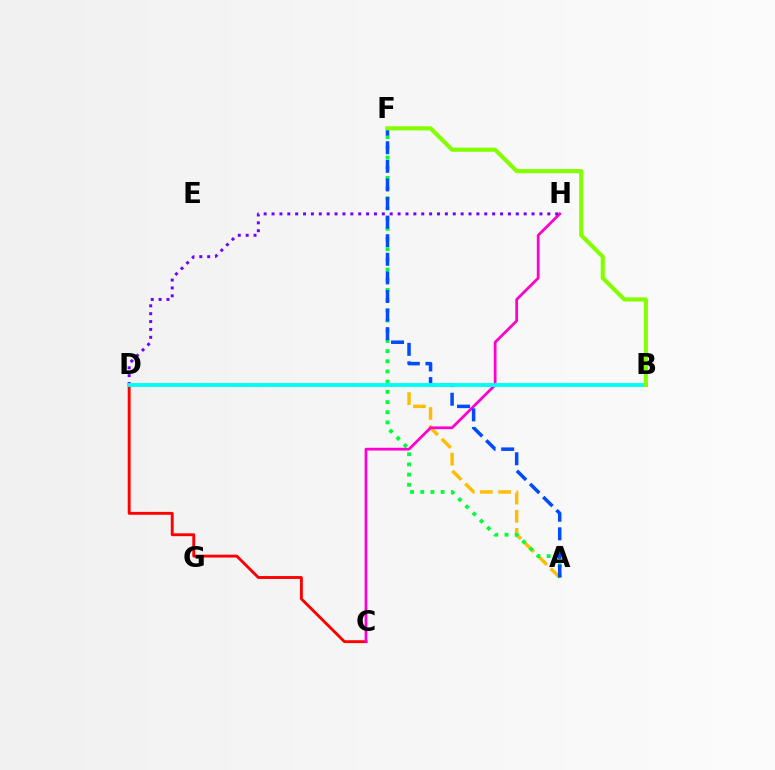{('A', 'D'): [{'color': '#ffbd00', 'line_style': 'dashed', 'thickness': 2.47}], ('C', 'D'): [{'color': '#ff0000', 'line_style': 'solid', 'thickness': 2.07}], ('A', 'F'): [{'color': '#00ff39', 'line_style': 'dotted', 'thickness': 2.77}, {'color': '#004bff', 'line_style': 'dashed', 'thickness': 2.53}], ('C', 'H'): [{'color': '#ff00cf', 'line_style': 'solid', 'thickness': 1.98}], ('D', 'H'): [{'color': '#7200ff', 'line_style': 'dotted', 'thickness': 2.14}], ('B', 'D'): [{'color': '#00fff6', 'line_style': 'solid', 'thickness': 2.79}], ('B', 'F'): [{'color': '#84ff00', 'line_style': 'solid', 'thickness': 2.98}]}